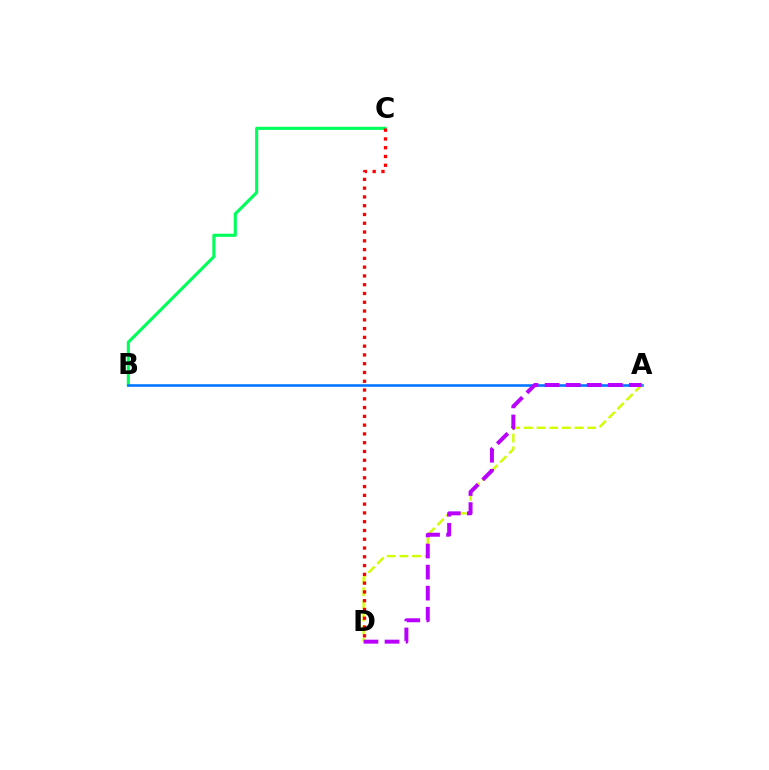{('B', 'C'): [{'color': '#00ff5c', 'line_style': 'solid', 'thickness': 2.25}], ('A', 'B'): [{'color': '#0074ff', 'line_style': 'solid', 'thickness': 1.85}], ('A', 'D'): [{'color': '#d1ff00', 'line_style': 'dashed', 'thickness': 1.72}, {'color': '#b900ff', 'line_style': 'dashed', 'thickness': 2.86}], ('C', 'D'): [{'color': '#ff0000', 'line_style': 'dotted', 'thickness': 2.38}]}